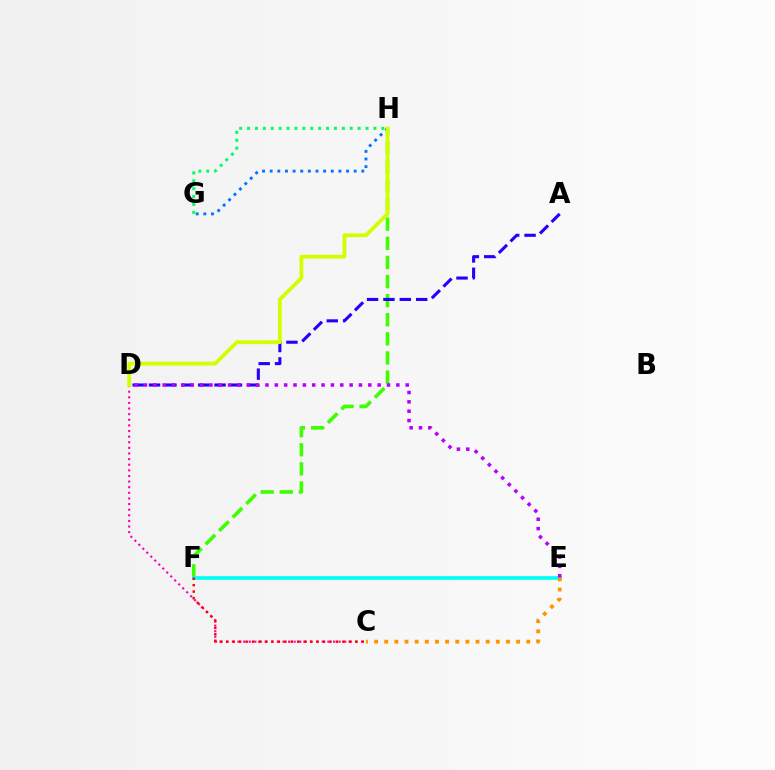{('F', 'H'): [{'color': '#3dff00', 'line_style': 'dashed', 'thickness': 2.59}], ('C', 'D'): [{'color': '#ff00ac', 'line_style': 'dotted', 'thickness': 1.53}], ('A', 'D'): [{'color': '#2500ff', 'line_style': 'dashed', 'thickness': 2.22}], ('E', 'F'): [{'color': '#00fff6', 'line_style': 'solid', 'thickness': 2.65}], ('C', 'E'): [{'color': '#ff9400', 'line_style': 'dotted', 'thickness': 2.76}], ('D', 'E'): [{'color': '#b900ff', 'line_style': 'dotted', 'thickness': 2.54}], ('G', 'H'): [{'color': '#0074ff', 'line_style': 'dotted', 'thickness': 2.07}, {'color': '#00ff5c', 'line_style': 'dotted', 'thickness': 2.15}], ('D', 'H'): [{'color': '#d1ff00', 'line_style': 'solid', 'thickness': 2.73}], ('C', 'F'): [{'color': '#ff0000', 'line_style': 'dotted', 'thickness': 1.75}]}